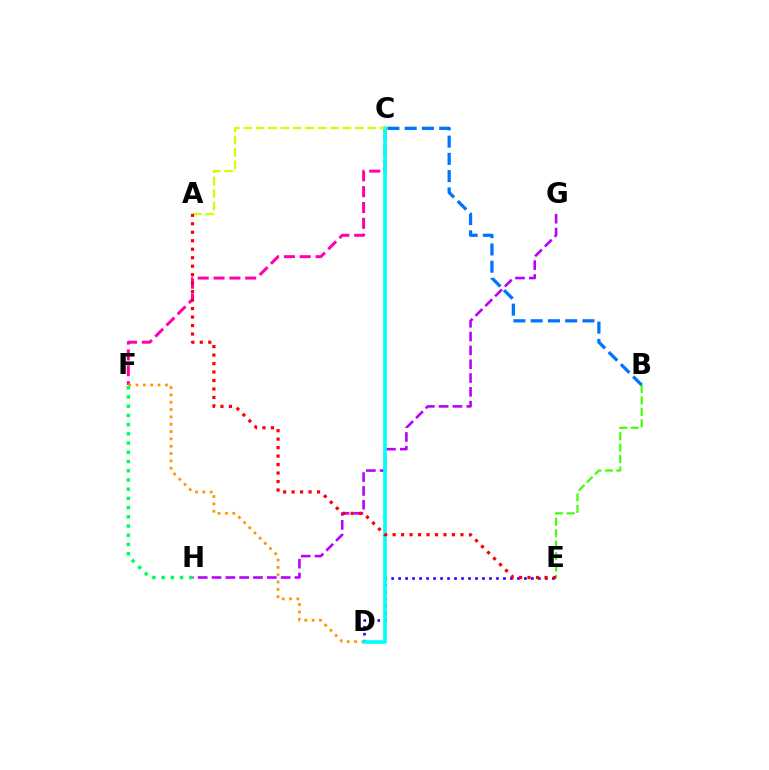{('C', 'F'): [{'color': '#ff00ac', 'line_style': 'dashed', 'thickness': 2.15}], ('D', 'F'): [{'color': '#ff9400', 'line_style': 'dotted', 'thickness': 1.99}], ('D', 'E'): [{'color': '#2500ff', 'line_style': 'dotted', 'thickness': 1.9}], ('G', 'H'): [{'color': '#b900ff', 'line_style': 'dashed', 'thickness': 1.88}], ('C', 'D'): [{'color': '#00fff6', 'line_style': 'solid', 'thickness': 2.59}], ('F', 'H'): [{'color': '#00ff5c', 'line_style': 'dotted', 'thickness': 2.5}], ('B', 'E'): [{'color': '#3dff00', 'line_style': 'dashed', 'thickness': 1.55}], ('A', 'C'): [{'color': '#d1ff00', 'line_style': 'dashed', 'thickness': 1.68}], ('B', 'C'): [{'color': '#0074ff', 'line_style': 'dashed', 'thickness': 2.34}], ('A', 'E'): [{'color': '#ff0000', 'line_style': 'dotted', 'thickness': 2.3}]}